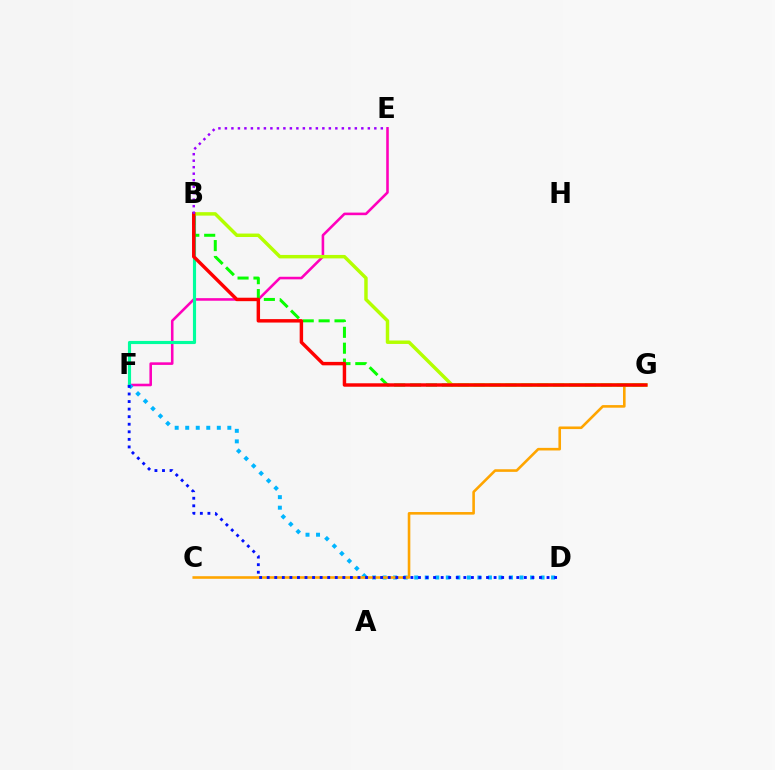{('E', 'F'): [{'color': '#ff00bd', 'line_style': 'solid', 'thickness': 1.86}], ('B', 'F'): [{'color': '#00ff9d', 'line_style': 'solid', 'thickness': 2.25}], ('D', 'F'): [{'color': '#00b5ff', 'line_style': 'dotted', 'thickness': 2.86}, {'color': '#0010ff', 'line_style': 'dotted', 'thickness': 2.05}], ('C', 'G'): [{'color': '#ffa500', 'line_style': 'solid', 'thickness': 1.87}], ('B', 'G'): [{'color': '#08ff00', 'line_style': 'dashed', 'thickness': 2.16}, {'color': '#b3ff00', 'line_style': 'solid', 'thickness': 2.49}, {'color': '#ff0000', 'line_style': 'solid', 'thickness': 2.48}], ('B', 'E'): [{'color': '#9b00ff', 'line_style': 'dotted', 'thickness': 1.76}]}